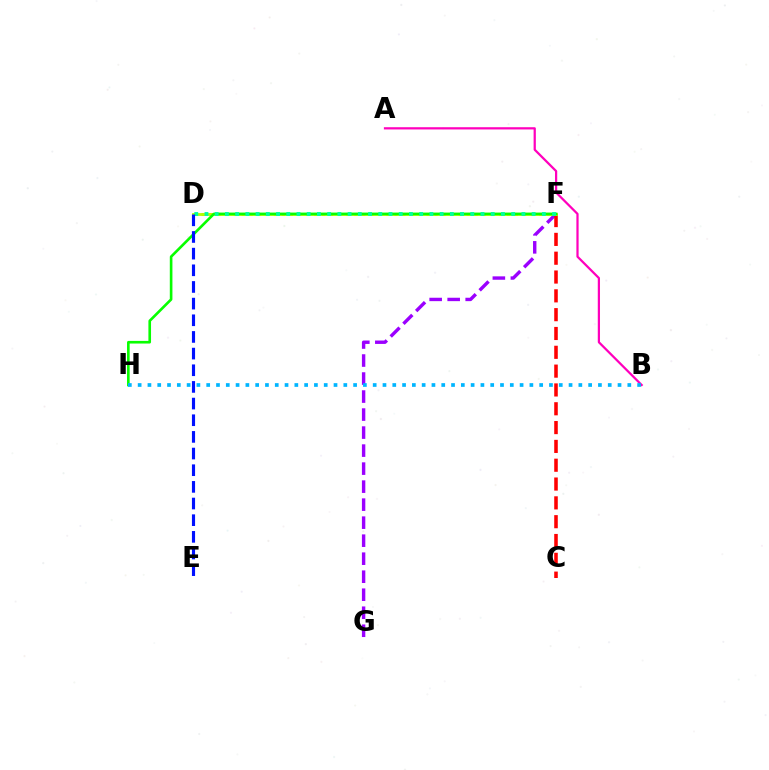{('F', 'G'): [{'color': '#9b00ff', 'line_style': 'dashed', 'thickness': 2.45}], ('A', 'B'): [{'color': '#ff00bd', 'line_style': 'solid', 'thickness': 1.61}], ('D', 'F'): [{'color': '#ffa500', 'line_style': 'dotted', 'thickness': 2.18}, {'color': '#b3ff00', 'line_style': 'solid', 'thickness': 2.03}, {'color': '#00ff9d', 'line_style': 'dotted', 'thickness': 2.78}], ('C', 'F'): [{'color': '#ff0000', 'line_style': 'dashed', 'thickness': 2.56}], ('F', 'H'): [{'color': '#08ff00', 'line_style': 'solid', 'thickness': 1.89}], ('B', 'H'): [{'color': '#00b5ff', 'line_style': 'dotted', 'thickness': 2.66}], ('D', 'E'): [{'color': '#0010ff', 'line_style': 'dashed', 'thickness': 2.26}]}